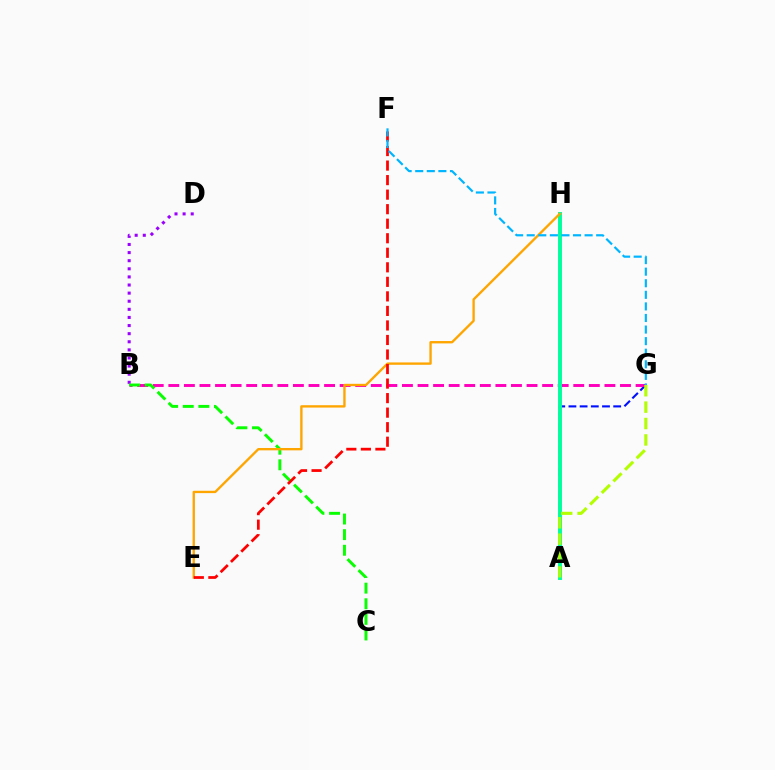{('A', 'G'): [{'color': '#0010ff', 'line_style': 'dashed', 'thickness': 1.52}, {'color': '#b3ff00', 'line_style': 'dashed', 'thickness': 2.23}], ('B', 'D'): [{'color': '#9b00ff', 'line_style': 'dotted', 'thickness': 2.2}], ('B', 'G'): [{'color': '#ff00bd', 'line_style': 'dashed', 'thickness': 2.12}], ('A', 'H'): [{'color': '#00ff9d', 'line_style': 'solid', 'thickness': 2.83}], ('B', 'C'): [{'color': '#08ff00', 'line_style': 'dashed', 'thickness': 2.12}], ('E', 'H'): [{'color': '#ffa500', 'line_style': 'solid', 'thickness': 1.7}], ('E', 'F'): [{'color': '#ff0000', 'line_style': 'dashed', 'thickness': 1.97}], ('F', 'G'): [{'color': '#00b5ff', 'line_style': 'dashed', 'thickness': 1.57}]}